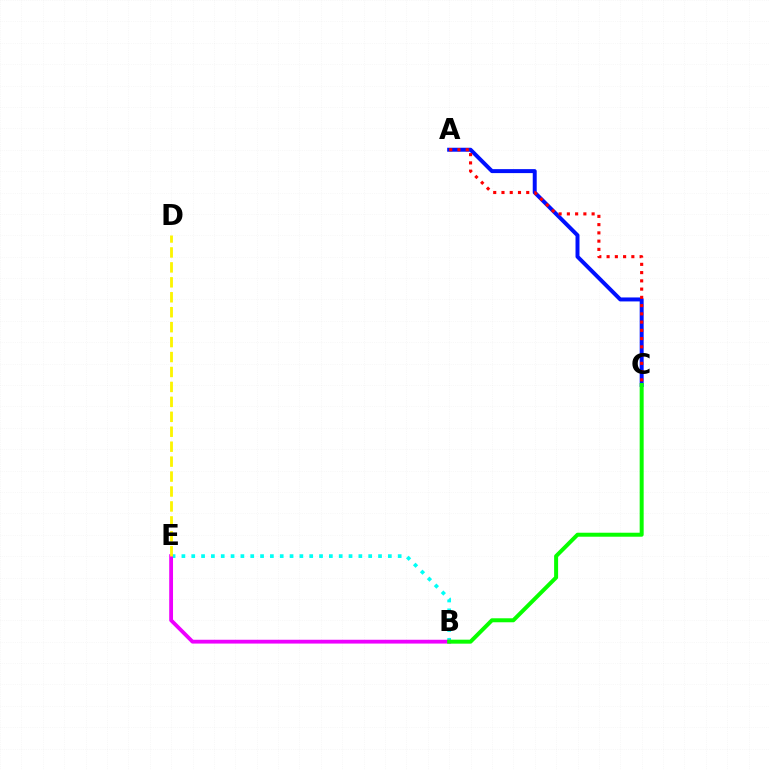{('B', 'E'): [{'color': '#00fff6', 'line_style': 'dotted', 'thickness': 2.67}, {'color': '#ee00ff', 'line_style': 'solid', 'thickness': 2.75}], ('A', 'C'): [{'color': '#0010ff', 'line_style': 'solid', 'thickness': 2.86}, {'color': '#ff0000', 'line_style': 'dotted', 'thickness': 2.24}], ('B', 'C'): [{'color': '#08ff00', 'line_style': 'solid', 'thickness': 2.87}], ('D', 'E'): [{'color': '#fcf500', 'line_style': 'dashed', 'thickness': 2.03}]}